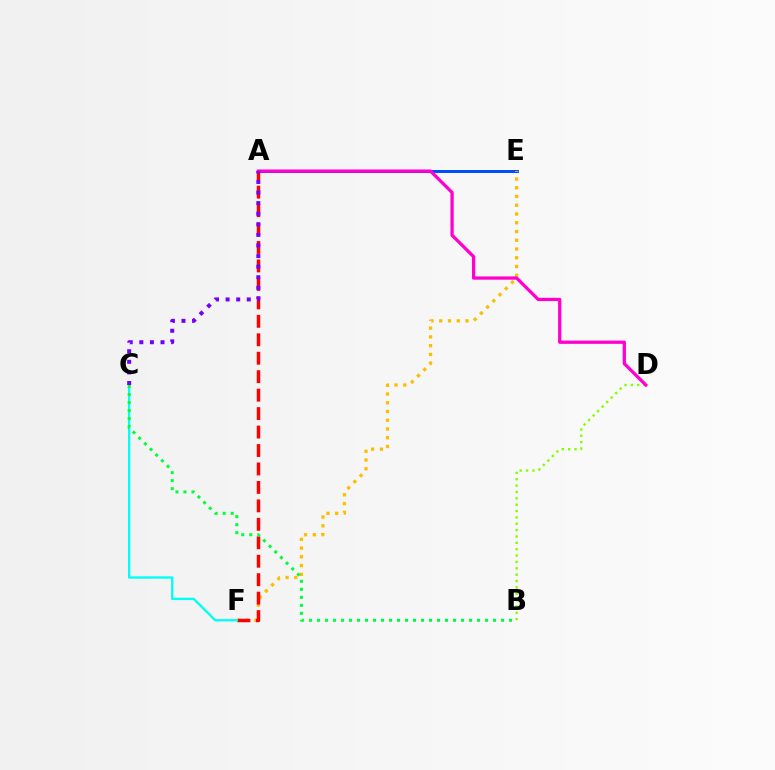{('A', 'E'): [{'color': '#004bff', 'line_style': 'solid', 'thickness': 2.13}], ('E', 'F'): [{'color': '#ffbd00', 'line_style': 'dotted', 'thickness': 2.38}], ('A', 'F'): [{'color': '#ff0000', 'line_style': 'dashed', 'thickness': 2.51}], ('B', 'D'): [{'color': '#84ff00', 'line_style': 'dotted', 'thickness': 1.73}], ('A', 'D'): [{'color': '#ff00cf', 'line_style': 'solid', 'thickness': 2.36}], ('C', 'F'): [{'color': '#00fff6', 'line_style': 'solid', 'thickness': 1.69}], ('A', 'C'): [{'color': '#7200ff', 'line_style': 'dotted', 'thickness': 2.88}], ('B', 'C'): [{'color': '#00ff39', 'line_style': 'dotted', 'thickness': 2.17}]}